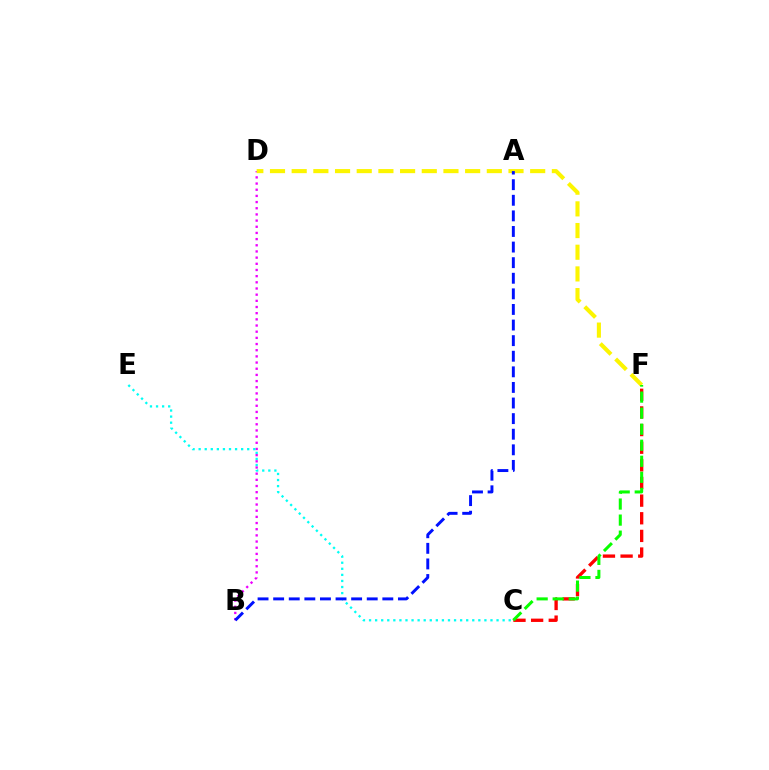{('C', 'F'): [{'color': '#ff0000', 'line_style': 'dashed', 'thickness': 2.4}, {'color': '#08ff00', 'line_style': 'dashed', 'thickness': 2.18}], ('B', 'D'): [{'color': '#ee00ff', 'line_style': 'dotted', 'thickness': 1.68}], ('C', 'E'): [{'color': '#00fff6', 'line_style': 'dotted', 'thickness': 1.65}], ('D', 'F'): [{'color': '#fcf500', 'line_style': 'dashed', 'thickness': 2.95}], ('A', 'B'): [{'color': '#0010ff', 'line_style': 'dashed', 'thickness': 2.12}]}